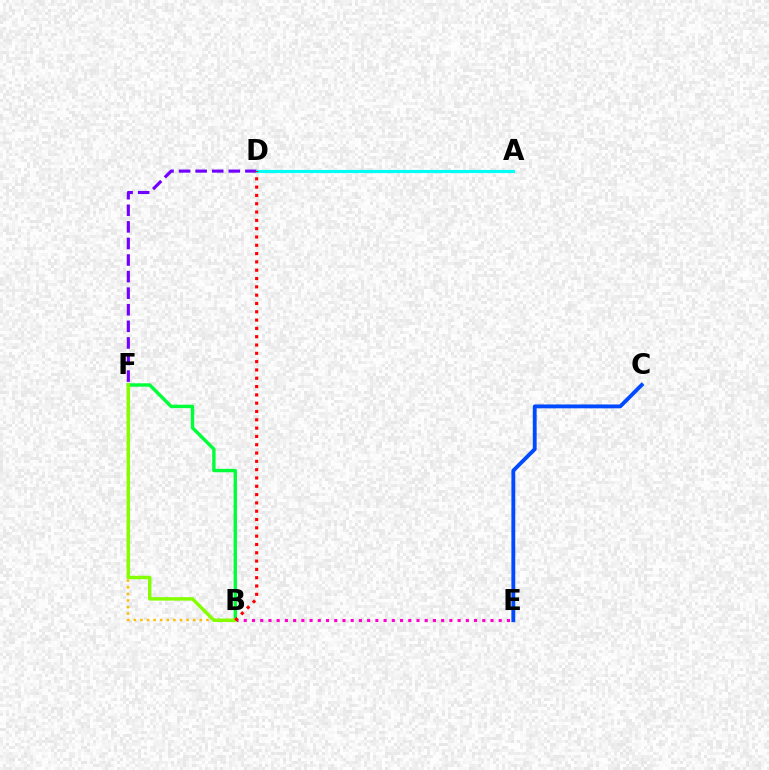{('B', 'E'): [{'color': '#ff00cf', 'line_style': 'dotted', 'thickness': 2.23}], ('D', 'F'): [{'color': '#7200ff', 'line_style': 'dashed', 'thickness': 2.25}], ('B', 'F'): [{'color': '#00ff39', 'line_style': 'solid', 'thickness': 2.44}, {'color': '#ffbd00', 'line_style': 'dotted', 'thickness': 1.79}, {'color': '#84ff00', 'line_style': 'solid', 'thickness': 2.47}], ('C', 'E'): [{'color': '#004bff', 'line_style': 'solid', 'thickness': 2.77}], ('A', 'D'): [{'color': '#00fff6', 'line_style': 'solid', 'thickness': 2.25}], ('B', 'D'): [{'color': '#ff0000', 'line_style': 'dotted', 'thickness': 2.26}]}